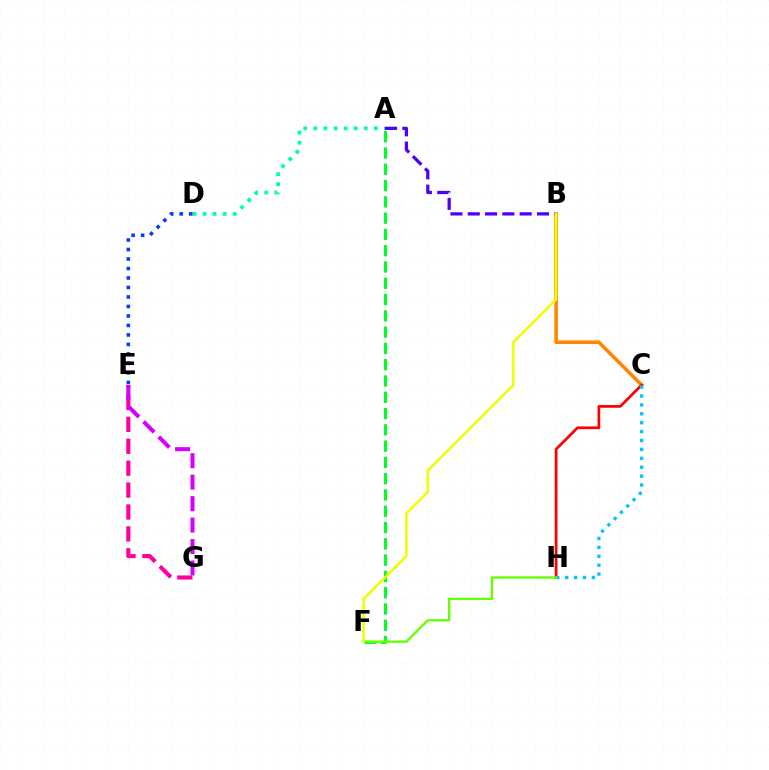{('E', 'G'): [{'color': '#ff00a0', 'line_style': 'dashed', 'thickness': 2.98}, {'color': '#d600ff', 'line_style': 'dashed', 'thickness': 2.92}], ('A', 'F'): [{'color': '#00ff27', 'line_style': 'dashed', 'thickness': 2.21}], ('A', 'B'): [{'color': '#4f00ff', 'line_style': 'dashed', 'thickness': 2.35}], ('B', 'C'): [{'color': '#ff8800', 'line_style': 'solid', 'thickness': 2.59}], ('A', 'D'): [{'color': '#00ffaf', 'line_style': 'dotted', 'thickness': 2.74}], ('C', 'H'): [{'color': '#ff0000', 'line_style': 'solid', 'thickness': 1.96}, {'color': '#00c7ff', 'line_style': 'dotted', 'thickness': 2.42}], ('D', 'E'): [{'color': '#003fff', 'line_style': 'dotted', 'thickness': 2.58}], ('F', 'H'): [{'color': '#66ff00', 'line_style': 'solid', 'thickness': 1.68}], ('B', 'F'): [{'color': '#eeff00', 'line_style': 'solid', 'thickness': 1.81}]}